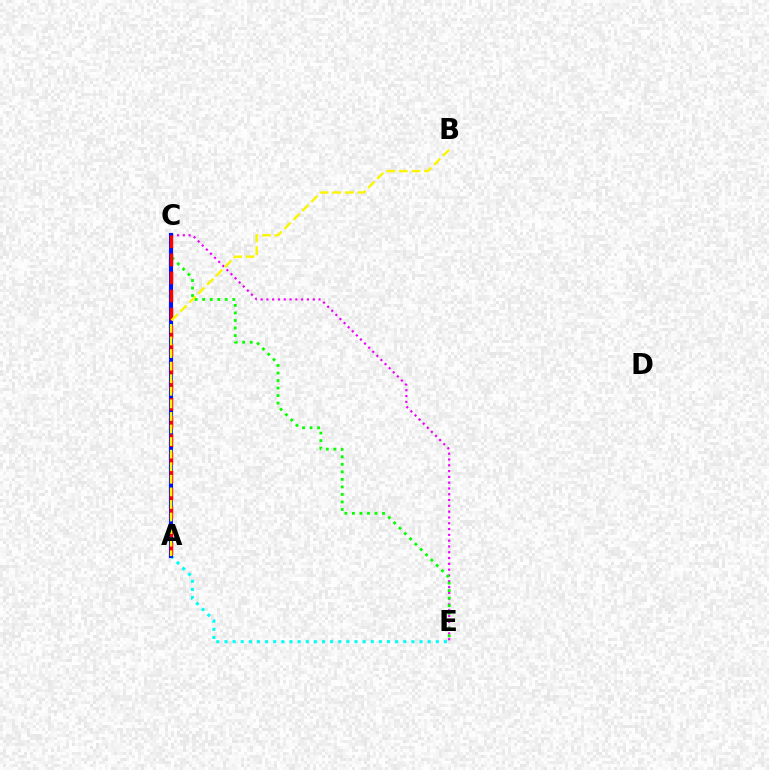{('C', 'E'): [{'color': '#ee00ff', 'line_style': 'dotted', 'thickness': 1.58}, {'color': '#08ff00', 'line_style': 'dotted', 'thickness': 2.04}], ('A', 'E'): [{'color': '#00fff6', 'line_style': 'dotted', 'thickness': 2.21}], ('A', 'C'): [{'color': '#0010ff', 'line_style': 'solid', 'thickness': 2.95}, {'color': '#ff0000', 'line_style': 'dashed', 'thickness': 2.45}], ('A', 'B'): [{'color': '#fcf500', 'line_style': 'dashed', 'thickness': 1.71}]}